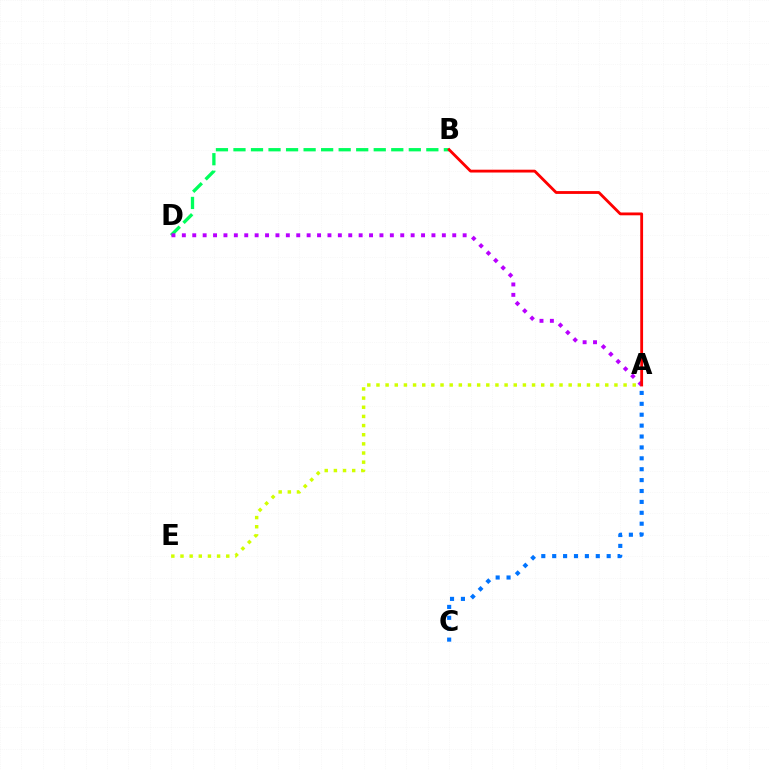{('A', 'C'): [{'color': '#0074ff', 'line_style': 'dotted', 'thickness': 2.96}], ('B', 'D'): [{'color': '#00ff5c', 'line_style': 'dashed', 'thickness': 2.38}], ('A', 'D'): [{'color': '#b900ff', 'line_style': 'dotted', 'thickness': 2.83}], ('A', 'E'): [{'color': '#d1ff00', 'line_style': 'dotted', 'thickness': 2.49}], ('A', 'B'): [{'color': '#ff0000', 'line_style': 'solid', 'thickness': 2.04}]}